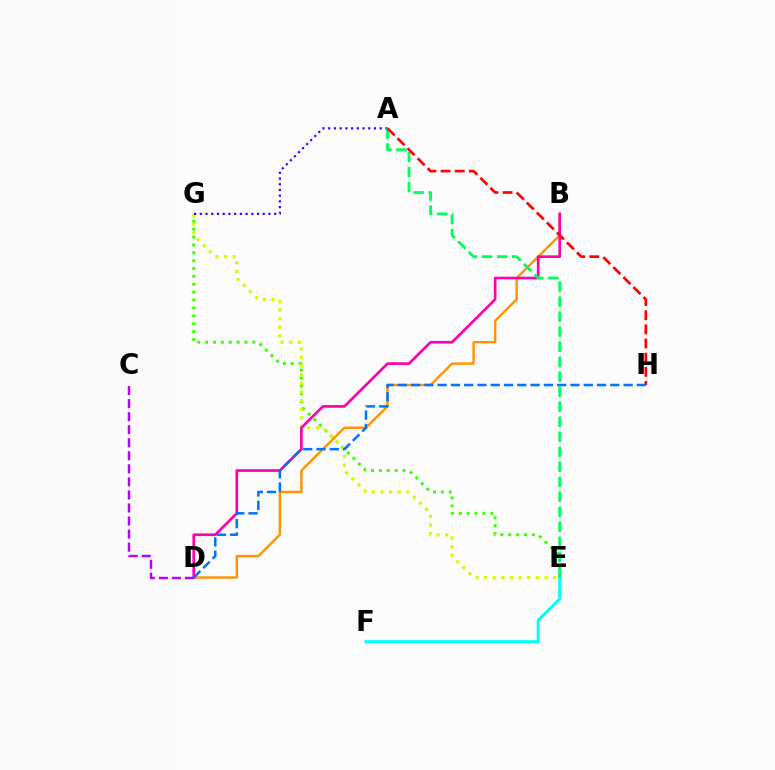{('E', 'G'): [{'color': '#3dff00', 'line_style': 'dotted', 'thickness': 2.14}, {'color': '#d1ff00', 'line_style': 'dotted', 'thickness': 2.35}], ('A', 'G'): [{'color': '#2500ff', 'line_style': 'dotted', 'thickness': 1.55}], ('B', 'D'): [{'color': '#ff9400', 'line_style': 'solid', 'thickness': 1.73}, {'color': '#ff00ac', 'line_style': 'solid', 'thickness': 1.92}], ('E', 'F'): [{'color': '#00fff6', 'line_style': 'solid', 'thickness': 2.15}], ('A', 'E'): [{'color': '#00ff5c', 'line_style': 'dashed', 'thickness': 2.04}], ('C', 'D'): [{'color': '#b900ff', 'line_style': 'dashed', 'thickness': 1.77}], ('A', 'H'): [{'color': '#ff0000', 'line_style': 'dashed', 'thickness': 1.92}], ('D', 'H'): [{'color': '#0074ff', 'line_style': 'dashed', 'thickness': 1.8}]}